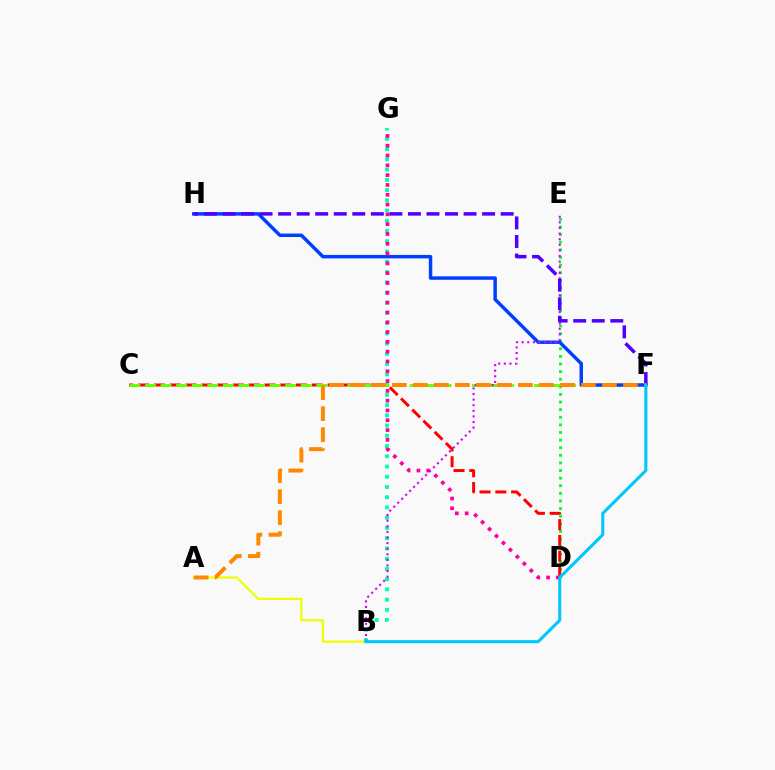{('D', 'E'): [{'color': '#00ff27', 'line_style': 'dotted', 'thickness': 2.07}], ('C', 'D'): [{'color': '#ff0000', 'line_style': 'dashed', 'thickness': 2.15}], ('A', 'B'): [{'color': '#eeff00', 'line_style': 'solid', 'thickness': 1.6}], ('B', 'G'): [{'color': '#00ffaf', 'line_style': 'dotted', 'thickness': 2.78}], ('C', 'F'): [{'color': '#66ff00', 'line_style': 'dashed', 'thickness': 2.11}], ('F', 'H'): [{'color': '#003fff', 'line_style': 'solid', 'thickness': 2.49}, {'color': '#4f00ff', 'line_style': 'dashed', 'thickness': 2.52}], ('D', 'G'): [{'color': '#ff00a0', 'line_style': 'dotted', 'thickness': 2.66}], ('B', 'E'): [{'color': '#d600ff', 'line_style': 'dotted', 'thickness': 1.52}], ('A', 'F'): [{'color': '#ff8800', 'line_style': 'dashed', 'thickness': 2.85}], ('B', 'F'): [{'color': '#00c7ff', 'line_style': 'solid', 'thickness': 2.21}]}